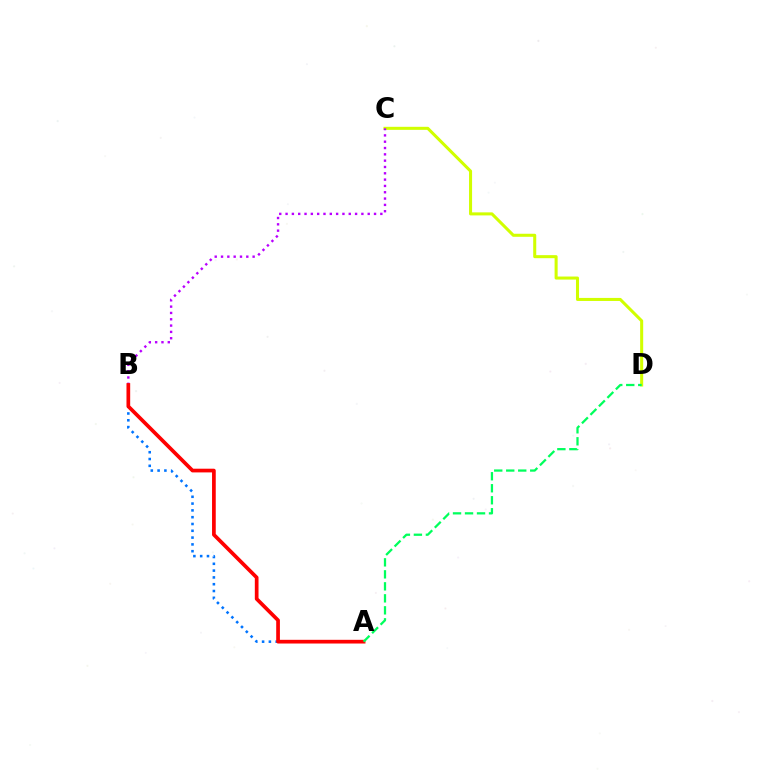{('C', 'D'): [{'color': '#d1ff00', 'line_style': 'solid', 'thickness': 2.19}], ('B', 'C'): [{'color': '#b900ff', 'line_style': 'dotted', 'thickness': 1.72}], ('A', 'B'): [{'color': '#0074ff', 'line_style': 'dotted', 'thickness': 1.85}, {'color': '#ff0000', 'line_style': 'solid', 'thickness': 2.67}], ('A', 'D'): [{'color': '#00ff5c', 'line_style': 'dashed', 'thickness': 1.63}]}